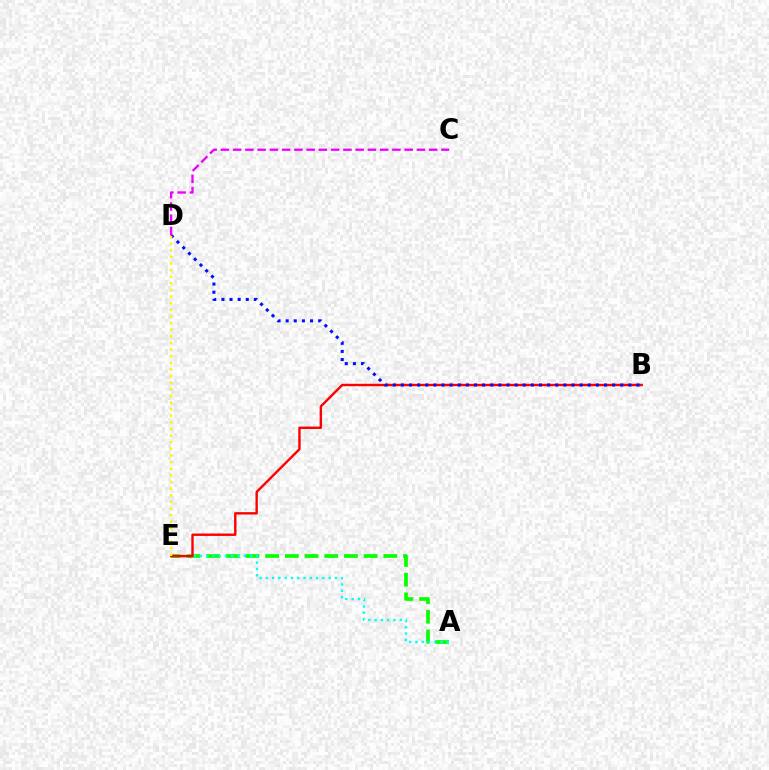{('A', 'E'): [{'color': '#08ff00', 'line_style': 'dashed', 'thickness': 2.67}, {'color': '#00fff6', 'line_style': 'dotted', 'thickness': 1.71}], ('B', 'E'): [{'color': '#ff0000', 'line_style': 'solid', 'thickness': 1.73}], ('B', 'D'): [{'color': '#0010ff', 'line_style': 'dotted', 'thickness': 2.21}], ('D', 'E'): [{'color': '#fcf500', 'line_style': 'dotted', 'thickness': 1.8}], ('C', 'D'): [{'color': '#ee00ff', 'line_style': 'dashed', 'thickness': 1.66}]}